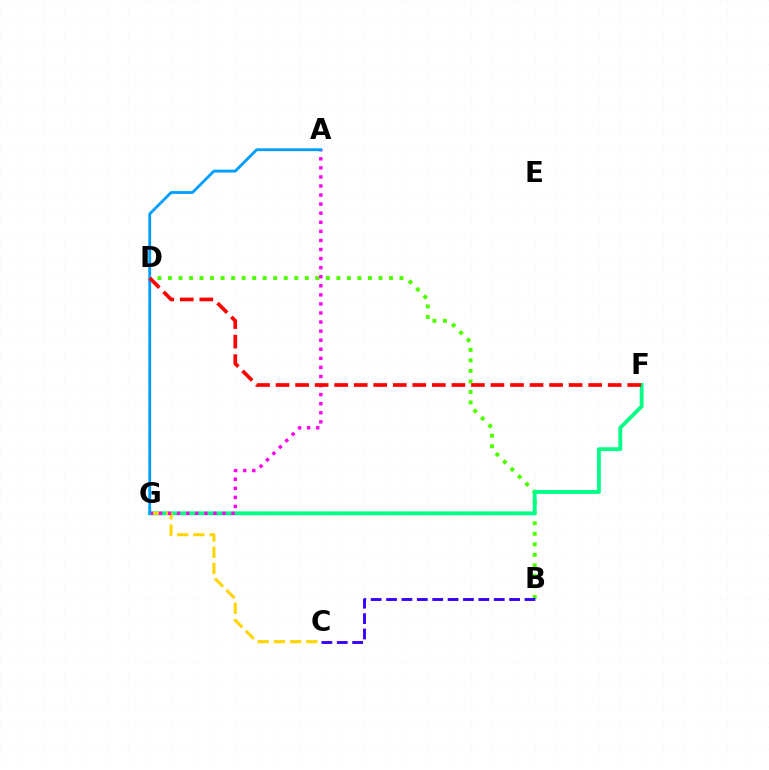{('B', 'D'): [{'color': '#4fff00', 'line_style': 'dotted', 'thickness': 2.86}], ('F', 'G'): [{'color': '#00ff86', 'line_style': 'solid', 'thickness': 2.77}], ('B', 'C'): [{'color': '#3700ff', 'line_style': 'dashed', 'thickness': 2.09}], ('C', 'G'): [{'color': '#ffd500', 'line_style': 'dashed', 'thickness': 2.21}], ('A', 'G'): [{'color': '#ff00ed', 'line_style': 'dotted', 'thickness': 2.46}, {'color': '#009eff', 'line_style': 'solid', 'thickness': 2.05}], ('D', 'F'): [{'color': '#ff0000', 'line_style': 'dashed', 'thickness': 2.65}]}